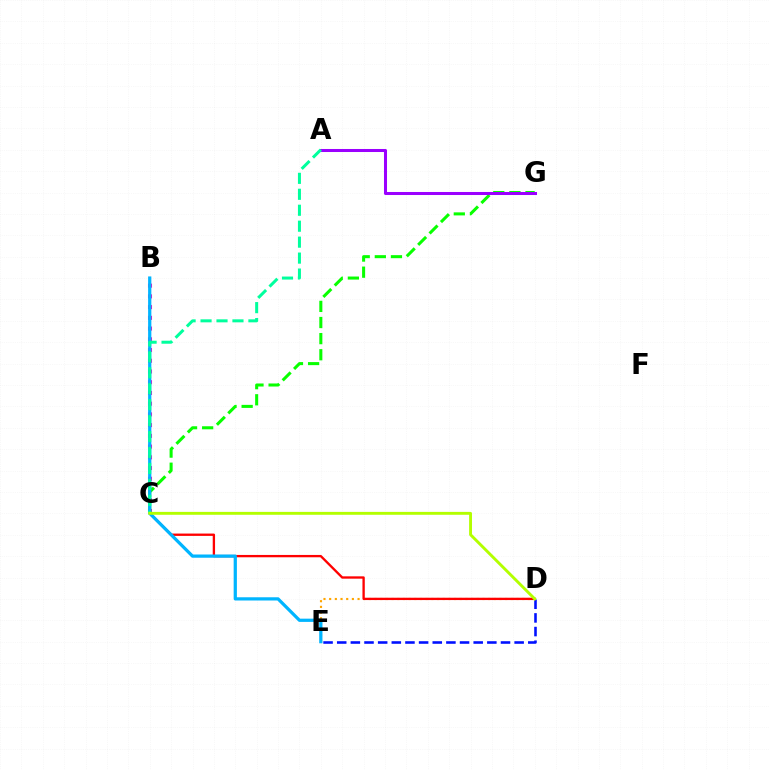{('D', 'E'): [{'color': '#ffa500', 'line_style': 'dotted', 'thickness': 1.54}, {'color': '#0010ff', 'line_style': 'dashed', 'thickness': 1.85}], ('B', 'C'): [{'color': '#ff00bd', 'line_style': 'dotted', 'thickness': 2.92}], ('C', 'G'): [{'color': '#08ff00', 'line_style': 'dashed', 'thickness': 2.19}], ('A', 'G'): [{'color': '#9b00ff', 'line_style': 'solid', 'thickness': 2.19}], ('C', 'D'): [{'color': '#ff0000', 'line_style': 'solid', 'thickness': 1.68}, {'color': '#b3ff00', 'line_style': 'solid', 'thickness': 2.08}], ('B', 'E'): [{'color': '#00b5ff', 'line_style': 'solid', 'thickness': 2.33}], ('A', 'C'): [{'color': '#00ff9d', 'line_style': 'dashed', 'thickness': 2.17}]}